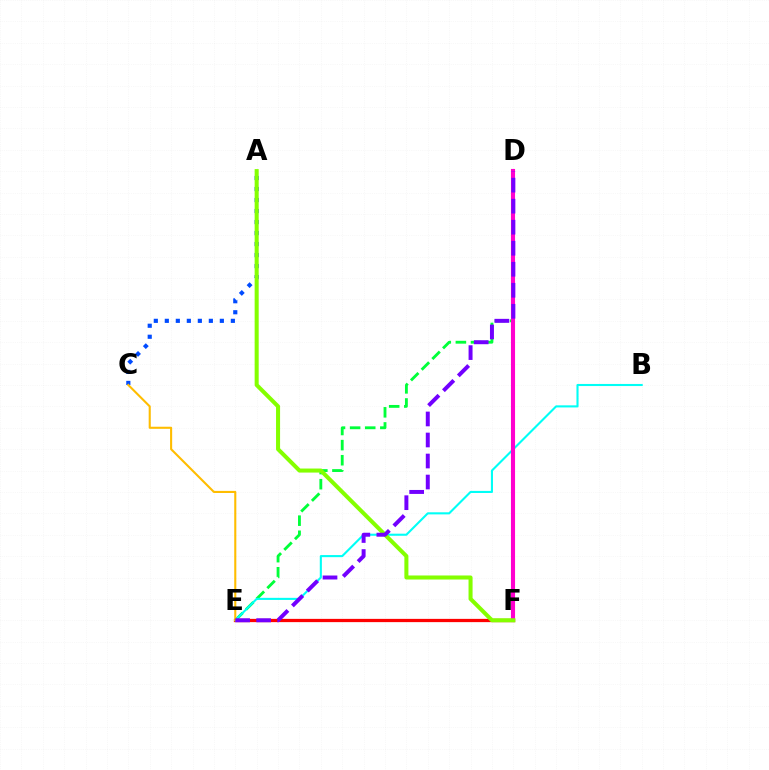{('A', 'C'): [{'color': '#004bff', 'line_style': 'dotted', 'thickness': 2.99}], ('D', 'E'): [{'color': '#00ff39', 'line_style': 'dashed', 'thickness': 2.05}, {'color': '#7200ff', 'line_style': 'dashed', 'thickness': 2.86}], ('E', 'F'): [{'color': '#ff0000', 'line_style': 'solid', 'thickness': 2.35}], ('B', 'E'): [{'color': '#00fff6', 'line_style': 'solid', 'thickness': 1.51}], ('D', 'F'): [{'color': '#ff00cf', 'line_style': 'solid', 'thickness': 2.95}], ('A', 'F'): [{'color': '#84ff00', 'line_style': 'solid', 'thickness': 2.91}], ('C', 'E'): [{'color': '#ffbd00', 'line_style': 'solid', 'thickness': 1.51}]}